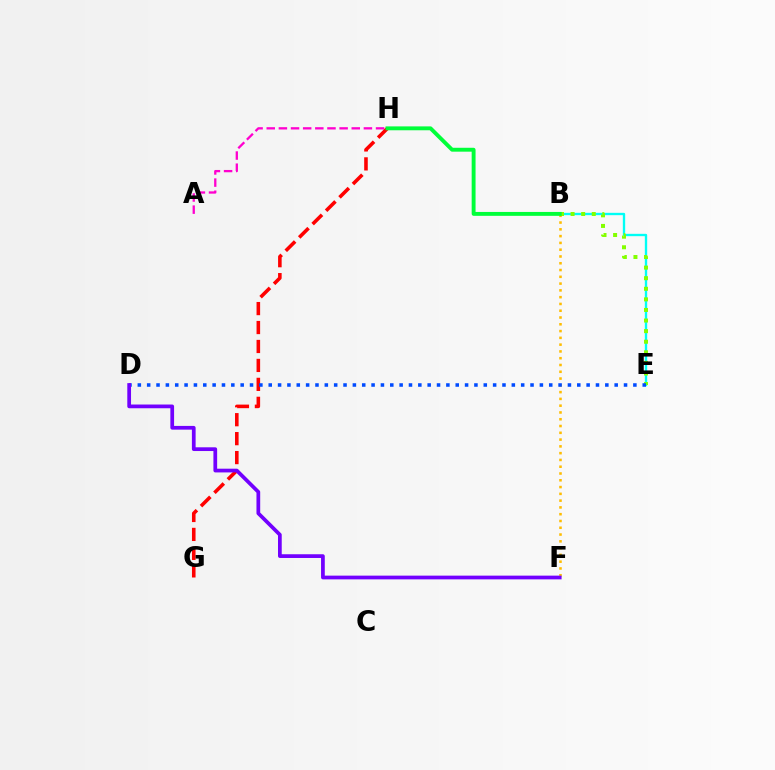{('A', 'H'): [{'color': '#ff00cf', 'line_style': 'dashed', 'thickness': 1.65}], ('B', 'E'): [{'color': '#00fff6', 'line_style': 'solid', 'thickness': 1.69}, {'color': '#84ff00', 'line_style': 'dotted', 'thickness': 2.88}], ('B', 'F'): [{'color': '#ffbd00', 'line_style': 'dotted', 'thickness': 1.84}], ('G', 'H'): [{'color': '#ff0000', 'line_style': 'dashed', 'thickness': 2.57}], ('B', 'H'): [{'color': '#00ff39', 'line_style': 'solid', 'thickness': 2.8}], ('D', 'E'): [{'color': '#004bff', 'line_style': 'dotted', 'thickness': 2.54}], ('D', 'F'): [{'color': '#7200ff', 'line_style': 'solid', 'thickness': 2.68}]}